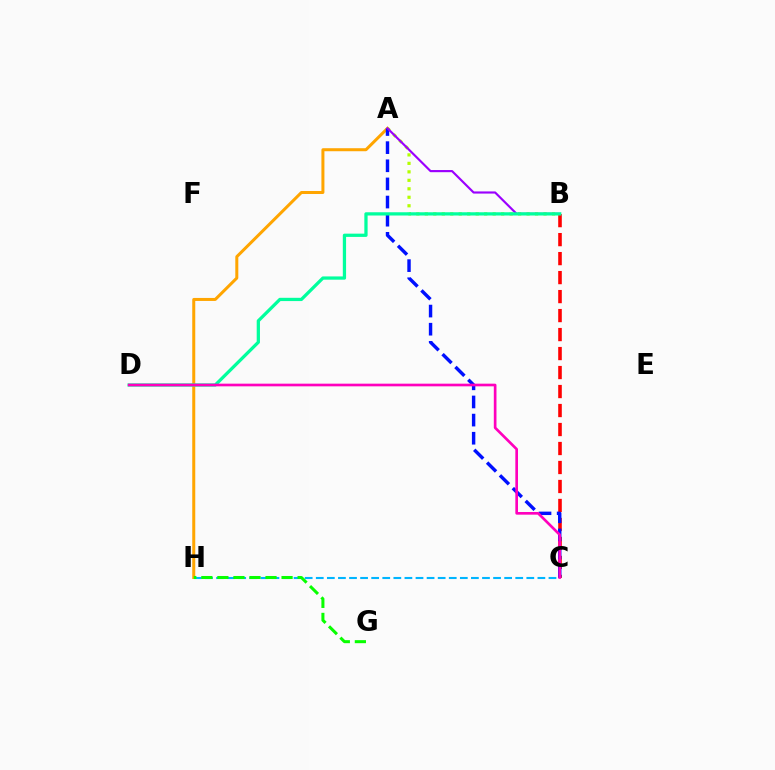{('B', 'C'): [{'color': '#ff0000', 'line_style': 'dashed', 'thickness': 2.58}], ('A', 'H'): [{'color': '#ffa500', 'line_style': 'solid', 'thickness': 2.16}], ('A', 'B'): [{'color': '#b3ff00', 'line_style': 'dotted', 'thickness': 2.3}, {'color': '#9b00ff', 'line_style': 'solid', 'thickness': 1.55}], ('A', 'C'): [{'color': '#0010ff', 'line_style': 'dashed', 'thickness': 2.46}], ('C', 'H'): [{'color': '#00b5ff', 'line_style': 'dashed', 'thickness': 1.51}], ('B', 'D'): [{'color': '#00ff9d', 'line_style': 'solid', 'thickness': 2.35}], ('C', 'D'): [{'color': '#ff00bd', 'line_style': 'solid', 'thickness': 1.92}], ('G', 'H'): [{'color': '#08ff00', 'line_style': 'dashed', 'thickness': 2.18}]}